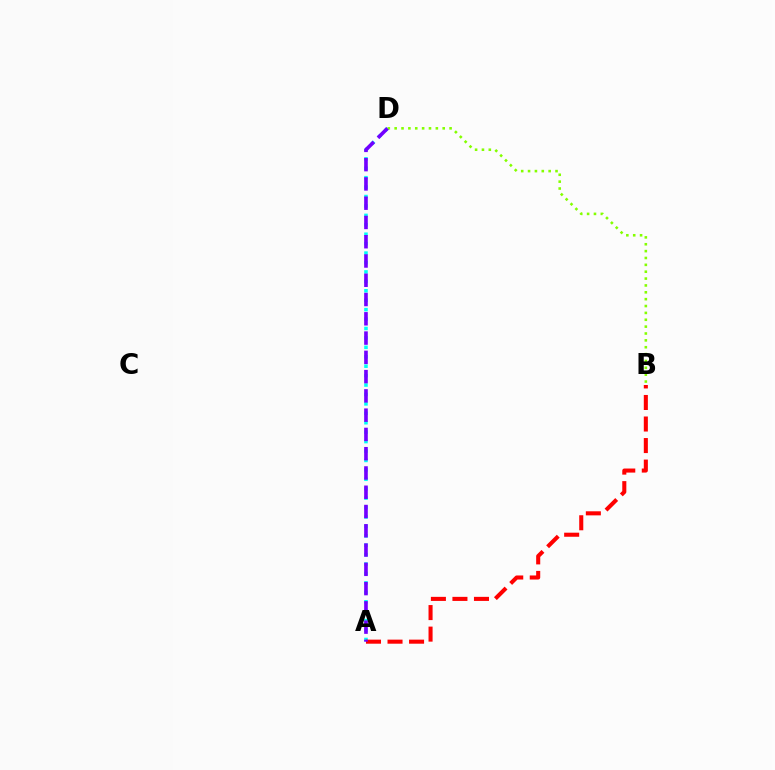{('A', 'D'): [{'color': '#00fff6', 'line_style': 'dotted', 'thickness': 2.56}, {'color': '#7200ff', 'line_style': 'dashed', 'thickness': 2.62}], ('B', 'D'): [{'color': '#84ff00', 'line_style': 'dotted', 'thickness': 1.87}], ('A', 'B'): [{'color': '#ff0000', 'line_style': 'dashed', 'thickness': 2.93}]}